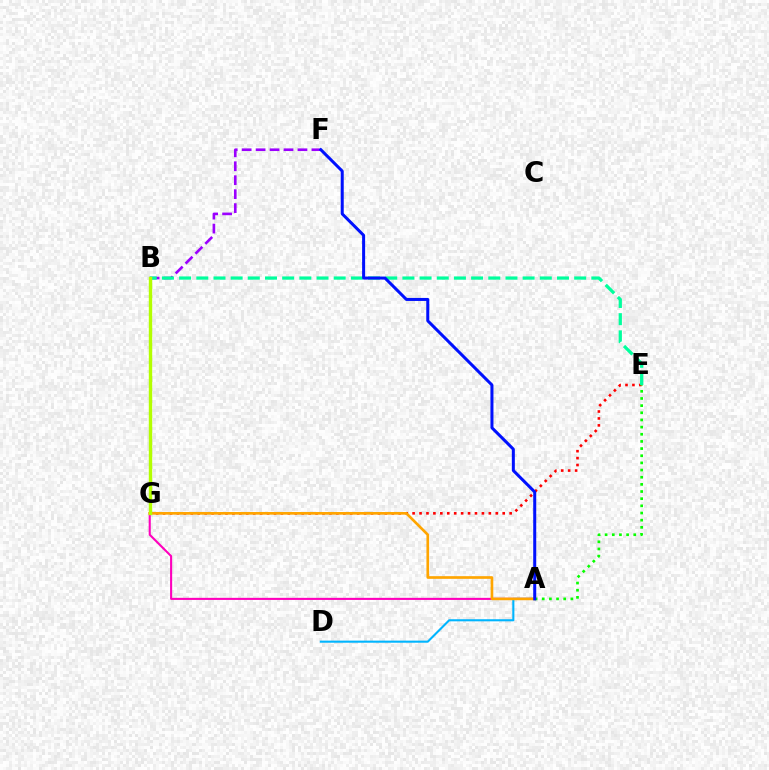{('B', 'F'): [{'color': '#9b00ff', 'line_style': 'dashed', 'thickness': 1.9}], ('A', 'G'): [{'color': '#ff00bd', 'line_style': 'solid', 'thickness': 1.51}, {'color': '#ffa500', 'line_style': 'solid', 'thickness': 1.92}], ('E', 'G'): [{'color': '#ff0000', 'line_style': 'dotted', 'thickness': 1.88}], ('B', 'E'): [{'color': '#00ff9d', 'line_style': 'dashed', 'thickness': 2.33}], ('A', 'D'): [{'color': '#00b5ff', 'line_style': 'solid', 'thickness': 1.51}], ('A', 'E'): [{'color': '#08ff00', 'line_style': 'dotted', 'thickness': 1.94}], ('B', 'G'): [{'color': '#b3ff00', 'line_style': 'solid', 'thickness': 2.45}], ('A', 'F'): [{'color': '#0010ff', 'line_style': 'solid', 'thickness': 2.17}]}